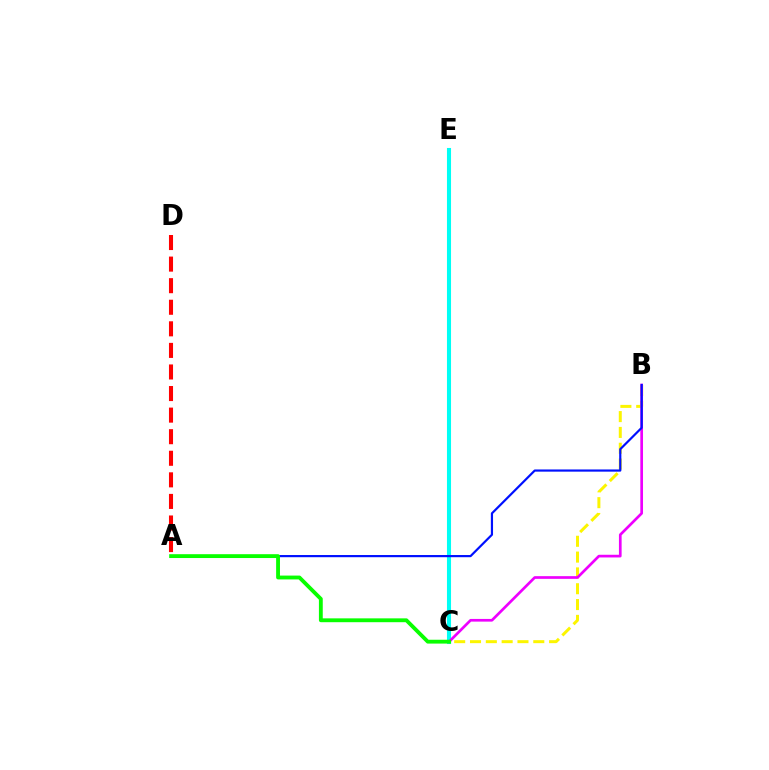{('B', 'C'): [{'color': '#fcf500', 'line_style': 'dashed', 'thickness': 2.15}, {'color': '#ee00ff', 'line_style': 'solid', 'thickness': 1.93}], ('C', 'E'): [{'color': '#00fff6', 'line_style': 'solid', 'thickness': 2.93}], ('A', 'D'): [{'color': '#ff0000', 'line_style': 'dashed', 'thickness': 2.93}], ('A', 'B'): [{'color': '#0010ff', 'line_style': 'solid', 'thickness': 1.57}], ('A', 'C'): [{'color': '#08ff00', 'line_style': 'solid', 'thickness': 2.77}]}